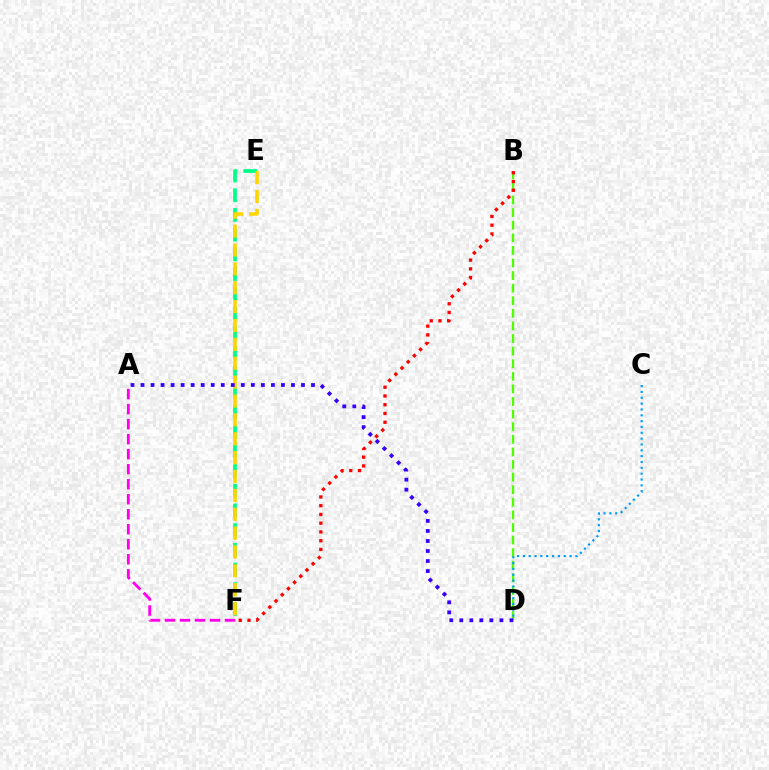{('B', 'D'): [{'color': '#4fff00', 'line_style': 'dashed', 'thickness': 1.71}], ('E', 'F'): [{'color': '#00ff86', 'line_style': 'dashed', 'thickness': 2.68}, {'color': '#ffd500', 'line_style': 'dashed', 'thickness': 2.56}], ('A', 'F'): [{'color': '#ff00ed', 'line_style': 'dashed', 'thickness': 2.04}], ('A', 'D'): [{'color': '#3700ff', 'line_style': 'dotted', 'thickness': 2.72}], ('B', 'F'): [{'color': '#ff0000', 'line_style': 'dotted', 'thickness': 2.38}], ('C', 'D'): [{'color': '#009eff', 'line_style': 'dotted', 'thickness': 1.59}]}